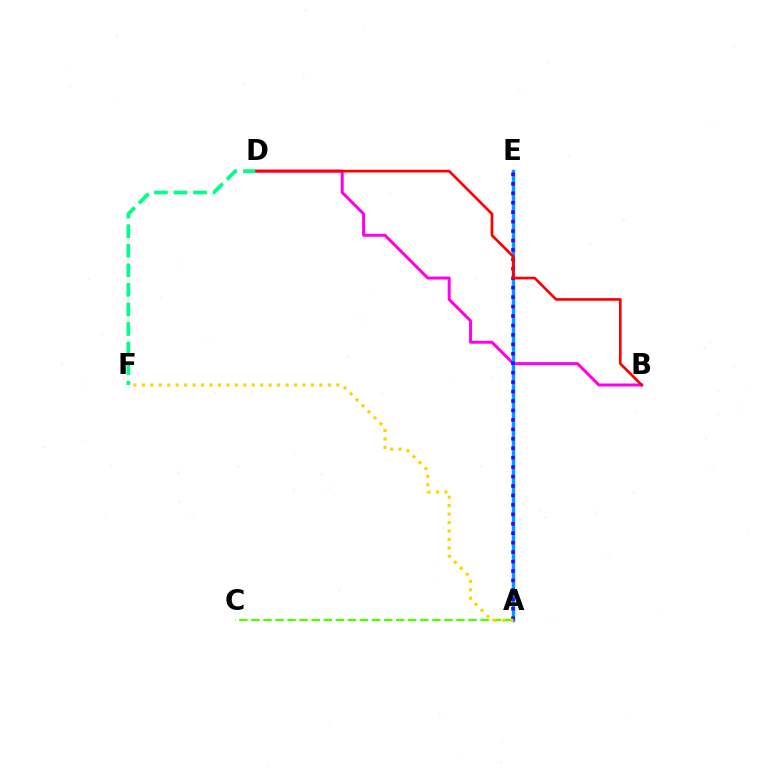{('A', 'C'): [{'color': '#4fff00', 'line_style': 'dashed', 'thickness': 1.64}], ('B', 'D'): [{'color': '#ff00ed', 'line_style': 'solid', 'thickness': 2.15}, {'color': '#ff0000', 'line_style': 'solid', 'thickness': 1.92}], ('A', 'E'): [{'color': '#009eff', 'line_style': 'solid', 'thickness': 2.46}, {'color': '#3700ff', 'line_style': 'dotted', 'thickness': 2.57}], ('A', 'F'): [{'color': '#ffd500', 'line_style': 'dotted', 'thickness': 2.3}], ('D', 'F'): [{'color': '#00ff86', 'line_style': 'dashed', 'thickness': 2.66}]}